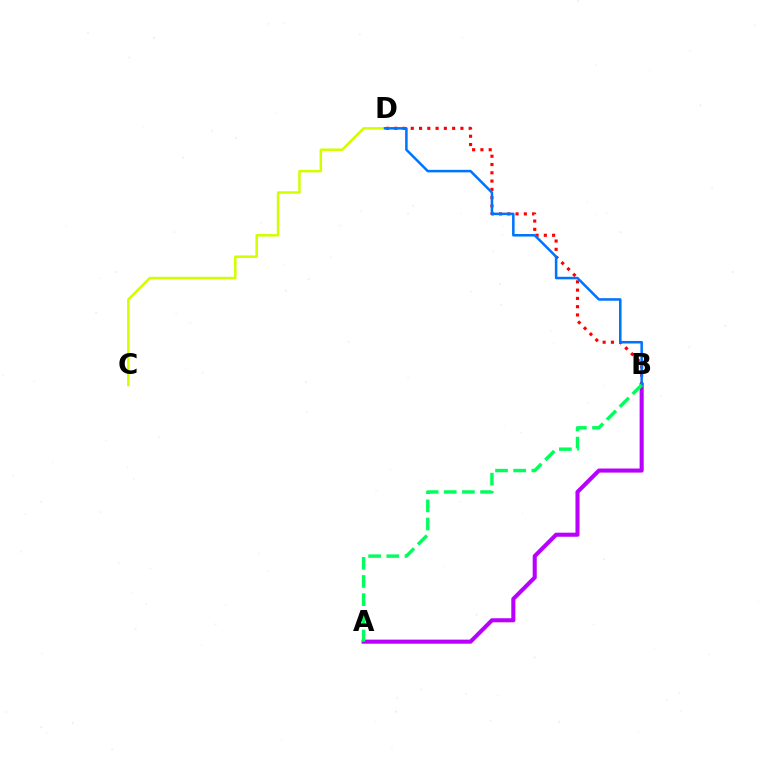{('B', 'D'): [{'color': '#ff0000', 'line_style': 'dotted', 'thickness': 2.25}, {'color': '#0074ff', 'line_style': 'solid', 'thickness': 1.82}], ('C', 'D'): [{'color': '#d1ff00', 'line_style': 'solid', 'thickness': 1.8}], ('A', 'B'): [{'color': '#b900ff', 'line_style': 'solid', 'thickness': 2.93}, {'color': '#00ff5c', 'line_style': 'dashed', 'thickness': 2.47}]}